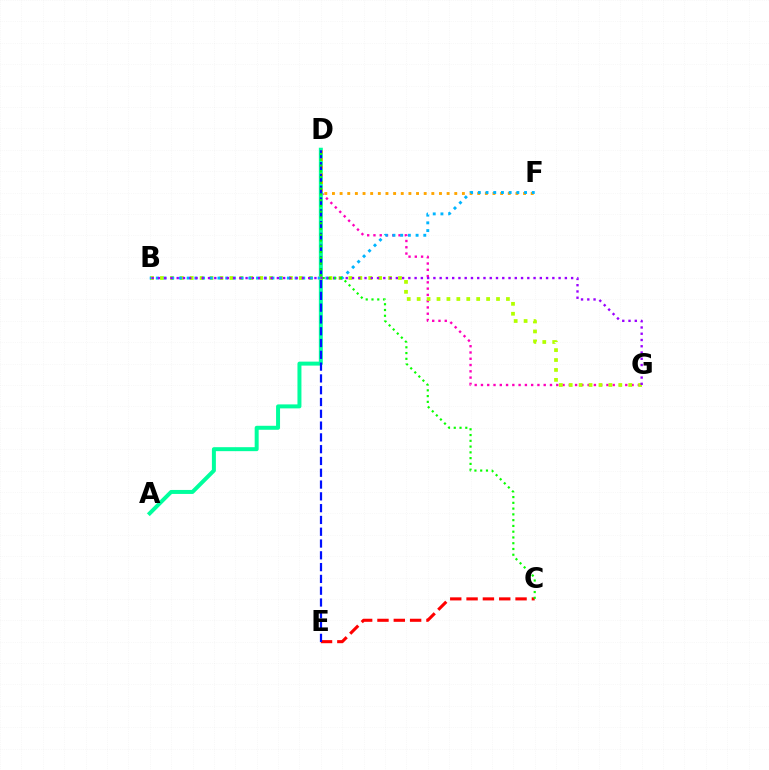{('C', 'E'): [{'color': '#ff0000', 'line_style': 'dashed', 'thickness': 2.22}], ('D', 'G'): [{'color': '#ff00bd', 'line_style': 'dotted', 'thickness': 1.7}], ('A', 'D'): [{'color': '#00ff9d', 'line_style': 'solid', 'thickness': 2.87}], ('D', 'F'): [{'color': '#ffa500', 'line_style': 'dotted', 'thickness': 2.08}], ('B', 'G'): [{'color': '#b3ff00', 'line_style': 'dotted', 'thickness': 2.69}, {'color': '#9b00ff', 'line_style': 'dotted', 'thickness': 1.7}], ('B', 'F'): [{'color': '#00b5ff', 'line_style': 'dotted', 'thickness': 2.09}], ('D', 'E'): [{'color': '#0010ff', 'line_style': 'dashed', 'thickness': 1.6}], ('C', 'D'): [{'color': '#08ff00', 'line_style': 'dotted', 'thickness': 1.57}]}